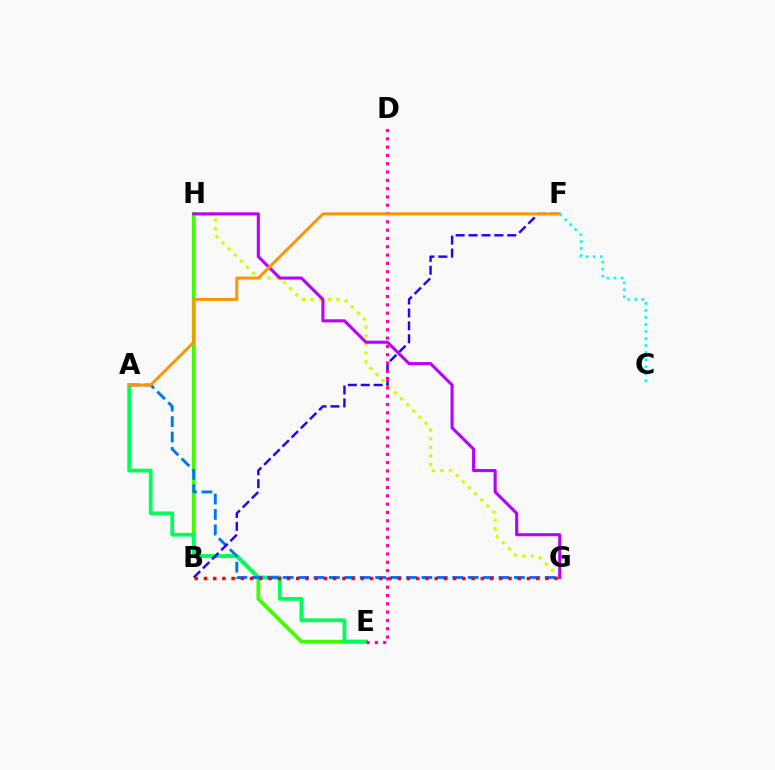{('E', 'H'): [{'color': '#3dff00', 'line_style': 'solid', 'thickness': 2.71}], ('A', 'E'): [{'color': '#00ff5c', 'line_style': 'solid', 'thickness': 2.73}], ('A', 'G'): [{'color': '#0074ff', 'line_style': 'dashed', 'thickness': 2.09}], ('G', 'H'): [{'color': '#d1ff00', 'line_style': 'dotted', 'thickness': 2.35}, {'color': '#b900ff', 'line_style': 'solid', 'thickness': 2.22}], ('B', 'F'): [{'color': '#2500ff', 'line_style': 'dashed', 'thickness': 1.75}], ('B', 'G'): [{'color': '#ff0000', 'line_style': 'dotted', 'thickness': 2.51}], ('D', 'E'): [{'color': '#ff00ac', 'line_style': 'dotted', 'thickness': 2.26}], ('A', 'F'): [{'color': '#ff9400', 'line_style': 'solid', 'thickness': 2.13}], ('C', 'F'): [{'color': '#00fff6', 'line_style': 'dotted', 'thickness': 1.91}]}